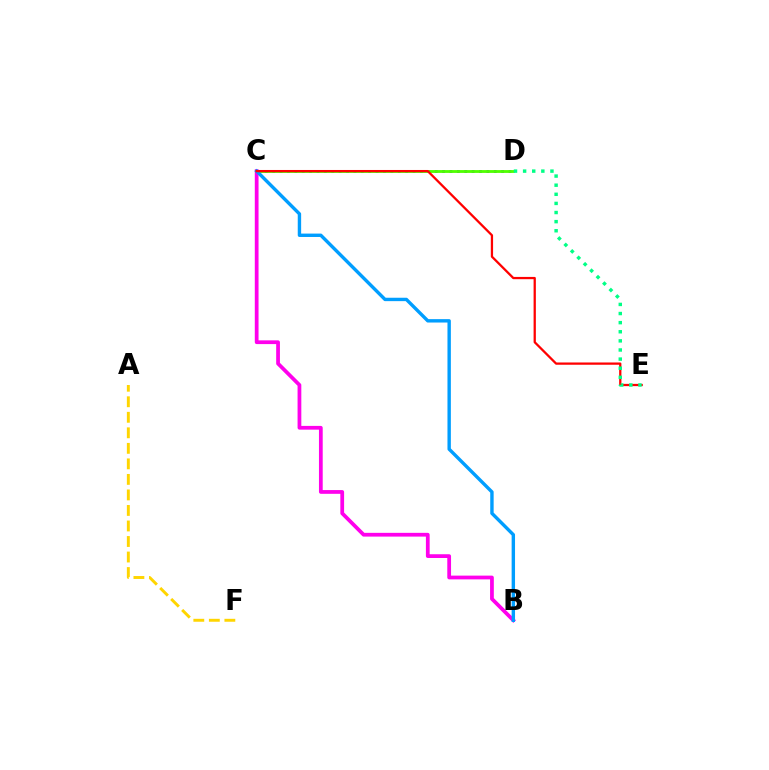{('A', 'F'): [{'color': '#ffd500', 'line_style': 'dashed', 'thickness': 2.11}], ('B', 'C'): [{'color': '#ff00ed', 'line_style': 'solid', 'thickness': 2.7}, {'color': '#009eff', 'line_style': 'solid', 'thickness': 2.44}], ('C', 'D'): [{'color': '#3700ff', 'line_style': 'dotted', 'thickness': 2.01}, {'color': '#4fff00', 'line_style': 'solid', 'thickness': 2.03}], ('C', 'E'): [{'color': '#ff0000', 'line_style': 'solid', 'thickness': 1.63}], ('D', 'E'): [{'color': '#00ff86', 'line_style': 'dotted', 'thickness': 2.48}]}